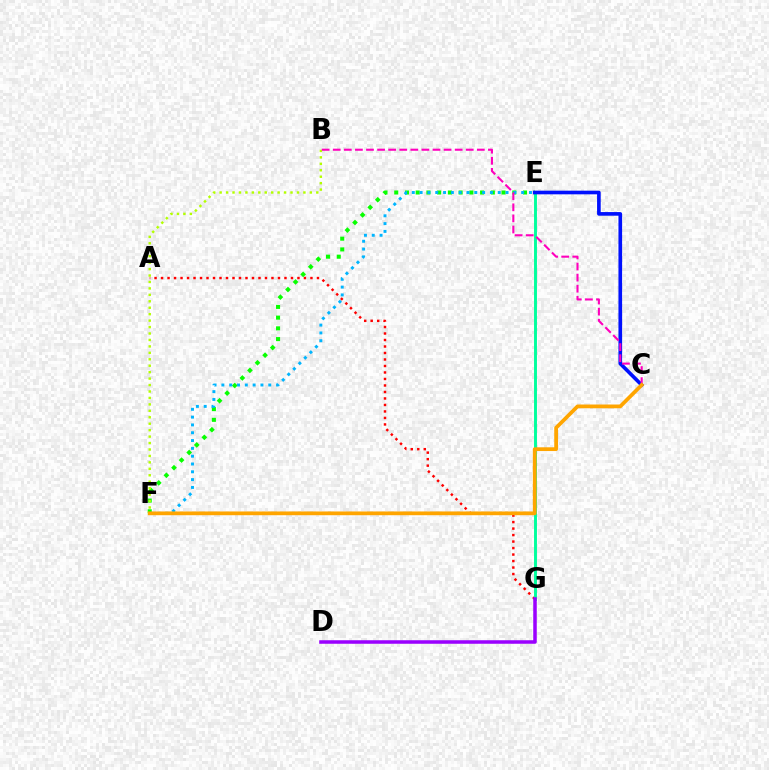{('E', 'F'): [{'color': '#08ff00', 'line_style': 'dotted', 'thickness': 2.92}, {'color': '#00b5ff', 'line_style': 'dotted', 'thickness': 2.12}], ('A', 'G'): [{'color': '#ff0000', 'line_style': 'dotted', 'thickness': 1.76}], ('E', 'G'): [{'color': '#00ff9d', 'line_style': 'solid', 'thickness': 2.1}], ('D', 'G'): [{'color': '#9b00ff', 'line_style': 'solid', 'thickness': 2.54}], ('B', 'F'): [{'color': '#b3ff00', 'line_style': 'dotted', 'thickness': 1.75}], ('C', 'E'): [{'color': '#0010ff', 'line_style': 'solid', 'thickness': 2.63}], ('B', 'C'): [{'color': '#ff00bd', 'line_style': 'dashed', 'thickness': 1.51}], ('C', 'F'): [{'color': '#ffa500', 'line_style': 'solid', 'thickness': 2.7}]}